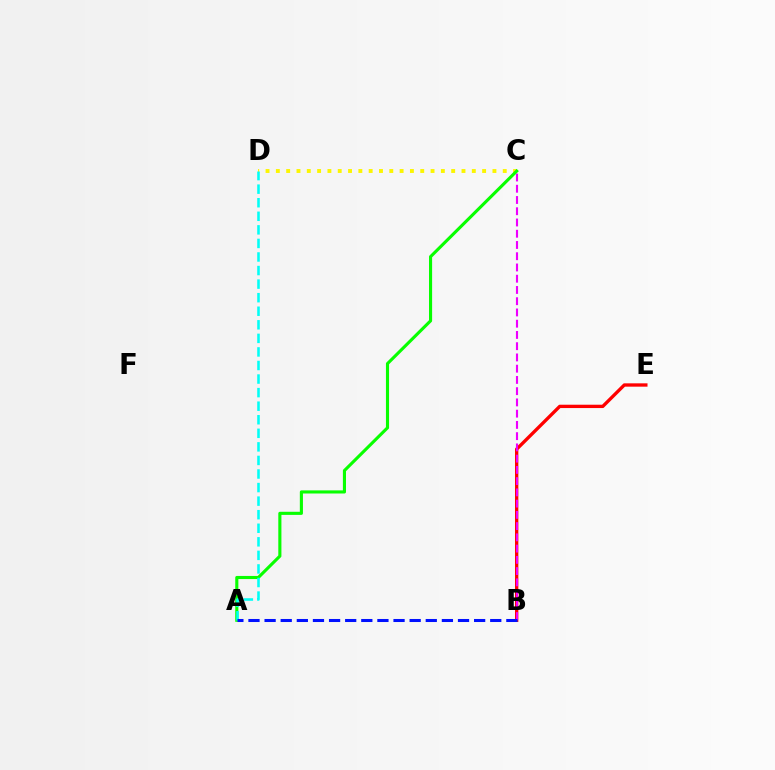{('C', 'D'): [{'color': '#fcf500', 'line_style': 'dotted', 'thickness': 2.8}], ('B', 'E'): [{'color': '#ff0000', 'line_style': 'solid', 'thickness': 2.4}], ('B', 'C'): [{'color': '#ee00ff', 'line_style': 'dashed', 'thickness': 1.53}], ('A', 'C'): [{'color': '#08ff00', 'line_style': 'solid', 'thickness': 2.24}], ('A', 'D'): [{'color': '#00fff6', 'line_style': 'dashed', 'thickness': 1.84}], ('A', 'B'): [{'color': '#0010ff', 'line_style': 'dashed', 'thickness': 2.19}]}